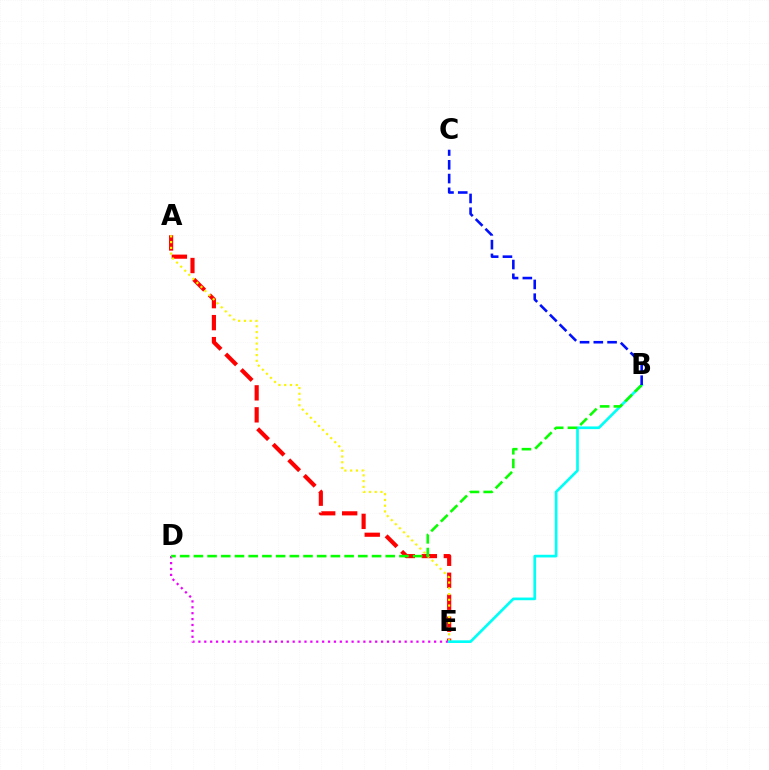{('A', 'E'): [{'color': '#ff0000', 'line_style': 'dashed', 'thickness': 2.99}, {'color': '#fcf500', 'line_style': 'dotted', 'thickness': 1.56}], ('D', 'E'): [{'color': '#ee00ff', 'line_style': 'dotted', 'thickness': 1.6}], ('B', 'E'): [{'color': '#00fff6', 'line_style': 'solid', 'thickness': 1.93}], ('B', 'D'): [{'color': '#08ff00', 'line_style': 'dashed', 'thickness': 1.86}], ('B', 'C'): [{'color': '#0010ff', 'line_style': 'dashed', 'thickness': 1.87}]}